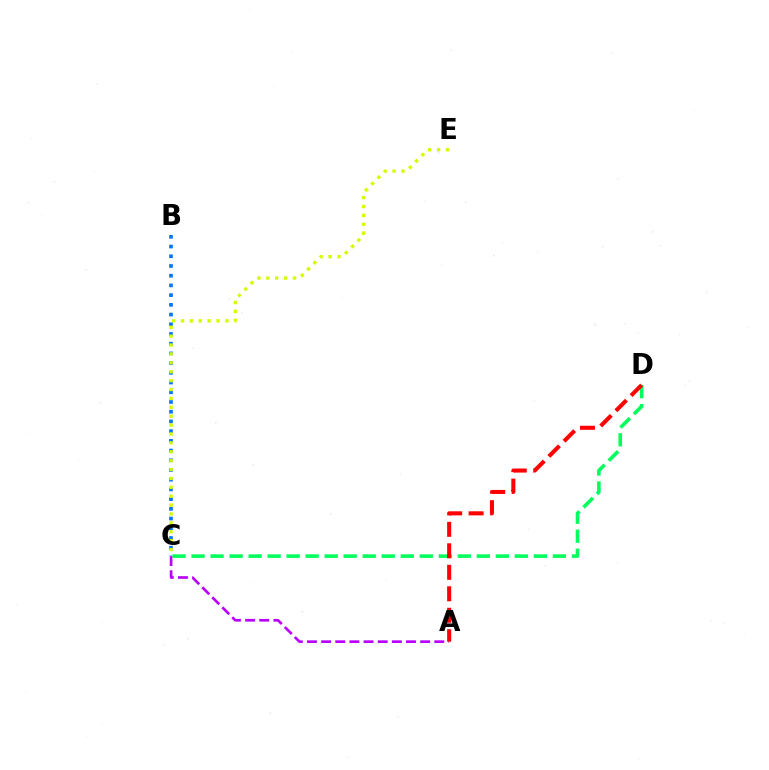{('A', 'C'): [{'color': '#b900ff', 'line_style': 'dashed', 'thickness': 1.92}], ('B', 'C'): [{'color': '#0074ff', 'line_style': 'dotted', 'thickness': 2.64}], ('C', 'D'): [{'color': '#00ff5c', 'line_style': 'dashed', 'thickness': 2.58}], ('A', 'D'): [{'color': '#ff0000', 'line_style': 'dashed', 'thickness': 2.92}], ('C', 'E'): [{'color': '#d1ff00', 'line_style': 'dotted', 'thickness': 2.42}]}